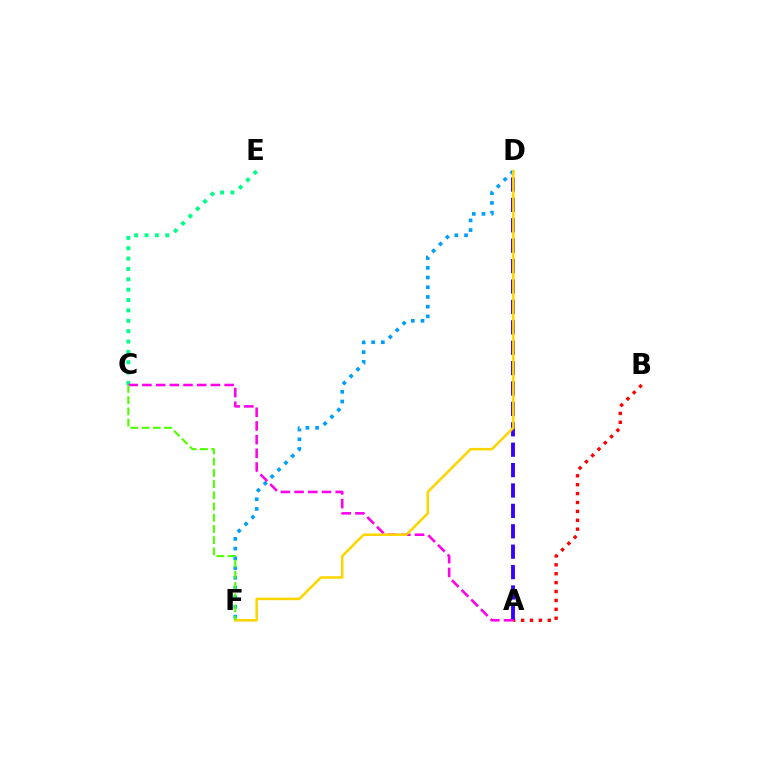{('D', 'F'): [{'color': '#009eff', 'line_style': 'dotted', 'thickness': 2.64}, {'color': '#ffd500', 'line_style': 'solid', 'thickness': 1.83}], ('C', 'E'): [{'color': '#00ff86', 'line_style': 'dotted', 'thickness': 2.82}], ('A', 'B'): [{'color': '#ff0000', 'line_style': 'dotted', 'thickness': 2.42}], ('A', 'D'): [{'color': '#3700ff', 'line_style': 'dashed', 'thickness': 2.77}], ('A', 'C'): [{'color': '#ff00ed', 'line_style': 'dashed', 'thickness': 1.86}], ('C', 'F'): [{'color': '#4fff00', 'line_style': 'dashed', 'thickness': 1.52}]}